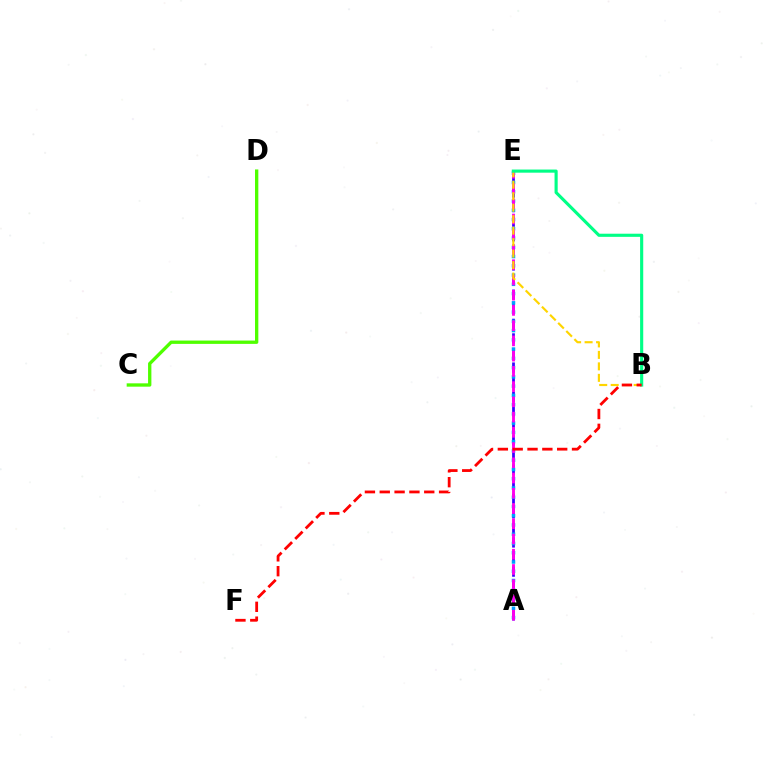{('A', 'E'): [{'color': '#3700ff', 'line_style': 'dashed', 'thickness': 1.98}, {'color': '#009eff', 'line_style': 'dotted', 'thickness': 2.51}, {'color': '#ff00ed', 'line_style': 'dashed', 'thickness': 2.07}], ('C', 'D'): [{'color': '#4fff00', 'line_style': 'solid', 'thickness': 2.39}], ('B', 'E'): [{'color': '#ffd500', 'line_style': 'dashed', 'thickness': 1.56}, {'color': '#00ff86', 'line_style': 'solid', 'thickness': 2.25}], ('B', 'F'): [{'color': '#ff0000', 'line_style': 'dashed', 'thickness': 2.02}]}